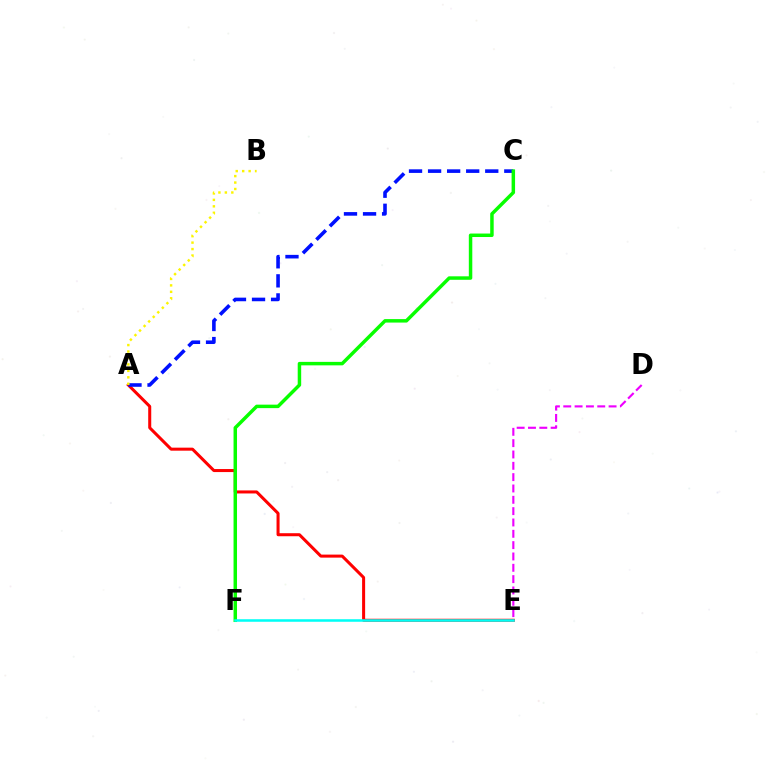{('D', 'E'): [{'color': '#ee00ff', 'line_style': 'dashed', 'thickness': 1.54}], ('A', 'E'): [{'color': '#ff0000', 'line_style': 'solid', 'thickness': 2.18}], ('A', 'C'): [{'color': '#0010ff', 'line_style': 'dashed', 'thickness': 2.59}], ('C', 'F'): [{'color': '#08ff00', 'line_style': 'solid', 'thickness': 2.5}], ('E', 'F'): [{'color': '#00fff6', 'line_style': 'solid', 'thickness': 1.83}], ('A', 'B'): [{'color': '#fcf500', 'line_style': 'dotted', 'thickness': 1.75}]}